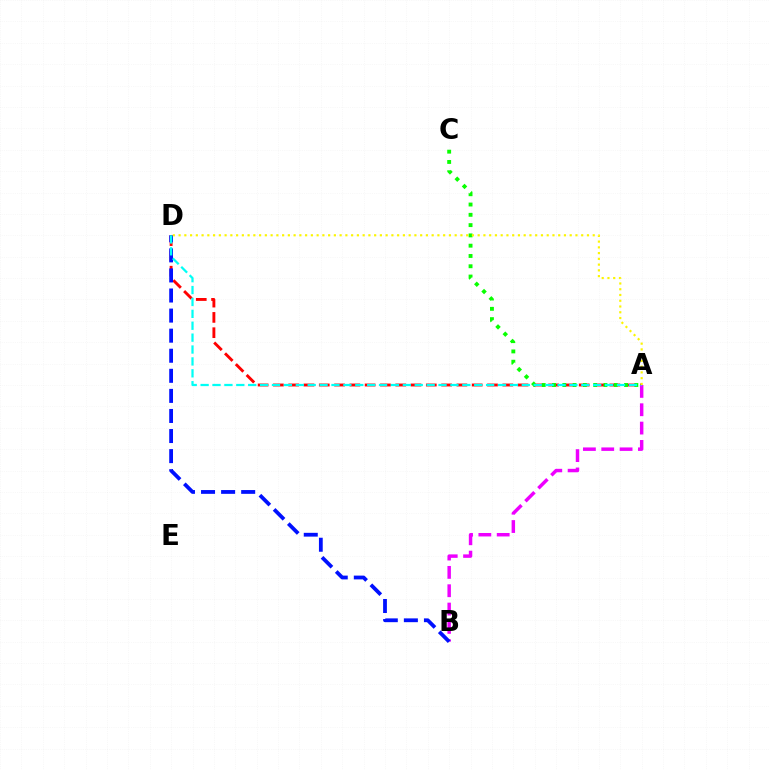{('A', 'D'): [{'color': '#ff0000', 'line_style': 'dashed', 'thickness': 2.08}, {'color': '#00fff6', 'line_style': 'dashed', 'thickness': 1.62}, {'color': '#fcf500', 'line_style': 'dotted', 'thickness': 1.56}], ('A', 'B'): [{'color': '#ee00ff', 'line_style': 'dashed', 'thickness': 2.49}], ('B', 'D'): [{'color': '#0010ff', 'line_style': 'dashed', 'thickness': 2.73}], ('A', 'C'): [{'color': '#08ff00', 'line_style': 'dotted', 'thickness': 2.8}]}